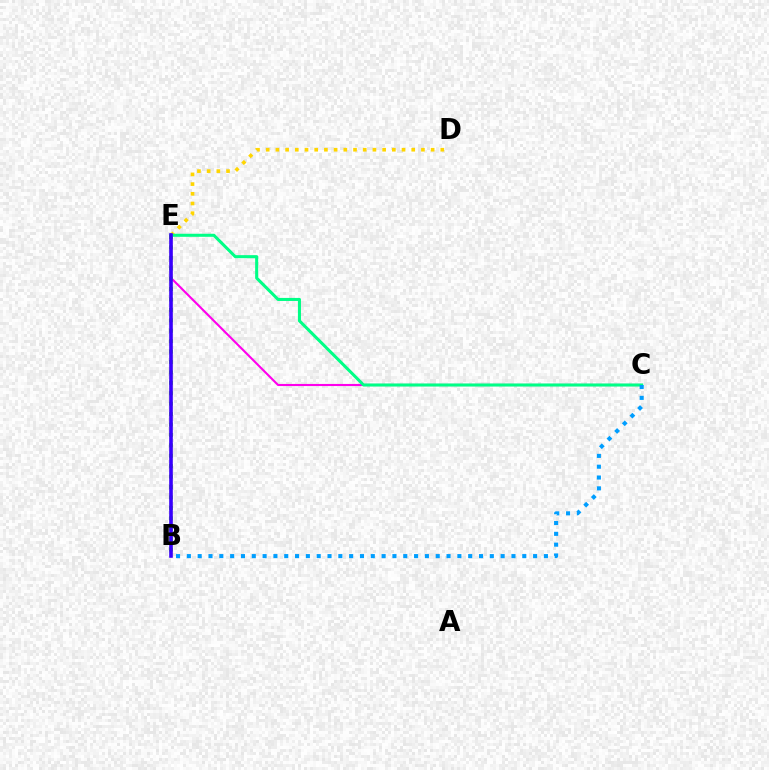{('D', 'E'): [{'color': '#ffd500', 'line_style': 'dotted', 'thickness': 2.64}], ('C', 'E'): [{'color': '#ff00ed', 'line_style': 'solid', 'thickness': 1.51}, {'color': '#00ff86', 'line_style': 'solid', 'thickness': 2.2}], ('B', 'E'): [{'color': '#4fff00', 'line_style': 'dotted', 'thickness': 2.83}, {'color': '#ff0000', 'line_style': 'solid', 'thickness': 1.58}, {'color': '#3700ff', 'line_style': 'solid', 'thickness': 2.58}], ('B', 'C'): [{'color': '#009eff', 'line_style': 'dotted', 'thickness': 2.94}]}